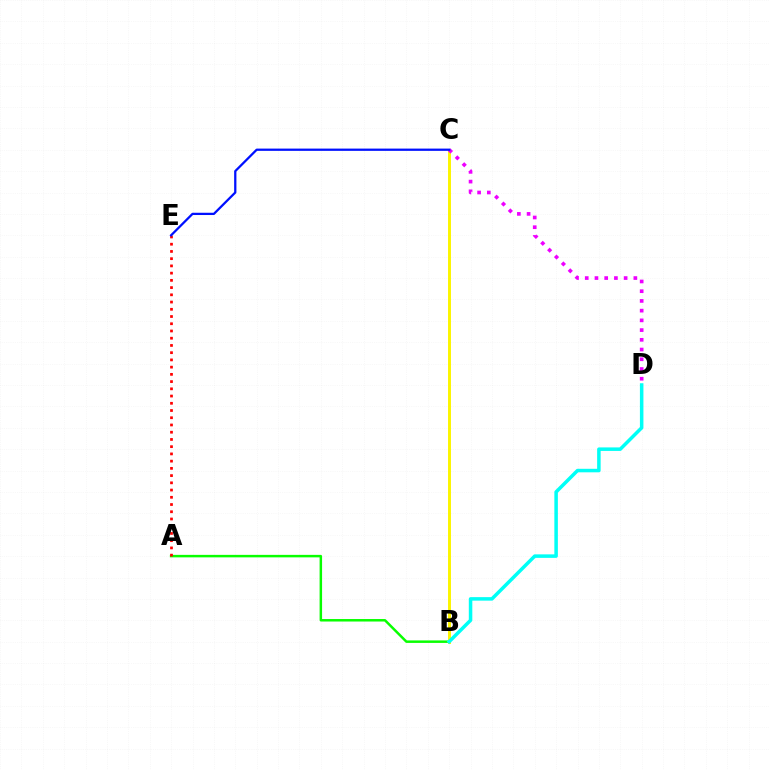{('A', 'B'): [{'color': '#08ff00', 'line_style': 'solid', 'thickness': 1.79}], ('B', 'C'): [{'color': '#fcf500', 'line_style': 'solid', 'thickness': 2.13}], ('A', 'E'): [{'color': '#ff0000', 'line_style': 'dotted', 'thickness': 1.96}], ('C', 'D'): [{'color': '#ee00ff', 'line_style': 'dotted', 'thickness': 2.64}], ('C', 'E'): [{'color': '#0010ff', 'line_style': 'solid', 'thickness': 1.63}], ('B', 'D'): [{'color': '#00fff6', 'line_style': 'solid', 'thickness': 2.53}]}